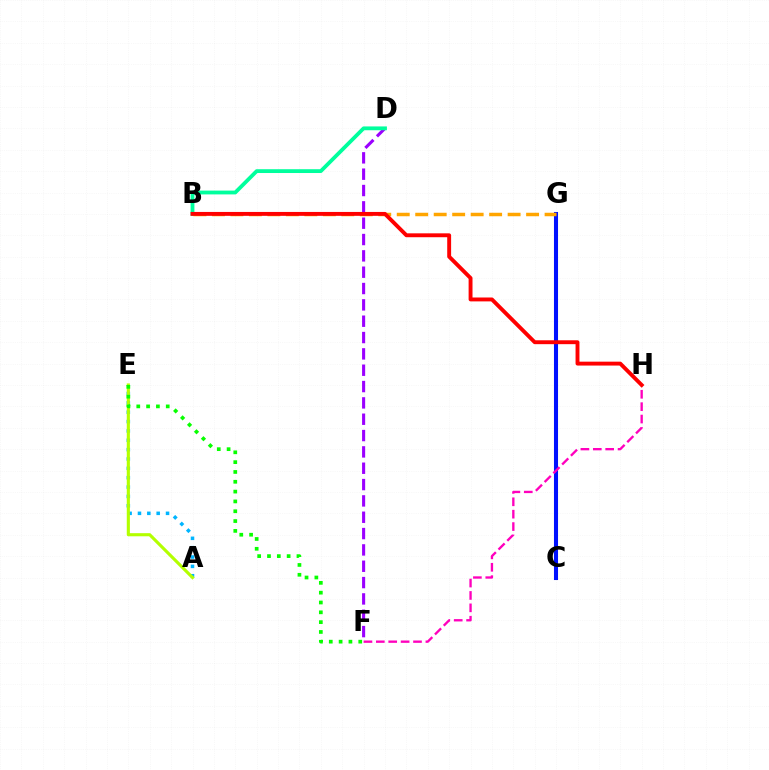{('D', 'F'): [{'color': '#9b00ff', 'line_style': 'dashed', 'thickness': 2.22}], ('C', 'G'): [{'color': '#0010ff', 'line_style': 'solid', 'thickness': 2.93}], ('A', 'E'): [{'color': '#00b5ff', 'line_style': 'dotted', 'thickness': 2.54}, {'color': '#b3ff00', 'line_style': 'solid', 'thickness': 2.25}], ('B', 'D'): [{'color': '#00ff9d', 'line_style': 'solid', 'thickness': 2.74}], ('B', 'G'): [{'color': '#ffa500', 'line_style': 'dashed', 'thickness': 2.51}], ('F', 'H'): [{'color': '#ff00bd', 'line_style': 'dashed', 'thickness': 1.68}], ('B', 'H'): [{'color': '#ff0000', 'line_style': 'solid', 'thickness': 2.8}], ('E', 'F'): [{'color': '#08ff00', 'line_style': 'dotted', 'thickness': 2.67}]}